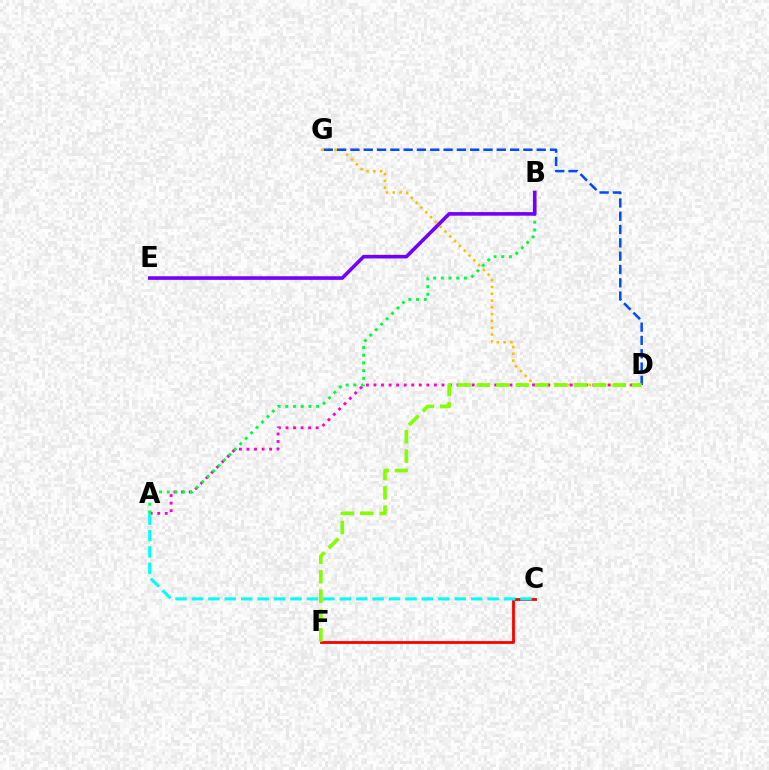{('C', 'F'): [{'color': '#ff0000', 'line_style': 'solid', 'thickness': 2.03}], ('D', 'G'): [{'color': '#ffbd00', 'line_style': 'dotted', 'thickness': 1.84}, {'color': '#004bff', 'line_style': 'dashed', 'thickness': 1.81}], ('A', 'D'): [{'color': '#ff00cf', 'line_style': 'dotted', 'thickness': 2.05}], ('A', 'C'): [{'color': '#00fff6', 'line_style': 'dashed', 'thickness': 2.23}], ('A', 'B'): [{'color': '#00ff39', 'line_style': 'dotted', 'thickness': 2.09}], ('D', 'F'): [{'color': '#84ff00', 'line_style': 'dashed', 'thickness': 2.63}], ('B', 'E'): [{'color': '#7200ff', 'line_style': 'solid', 'thickness': 2.59}]}